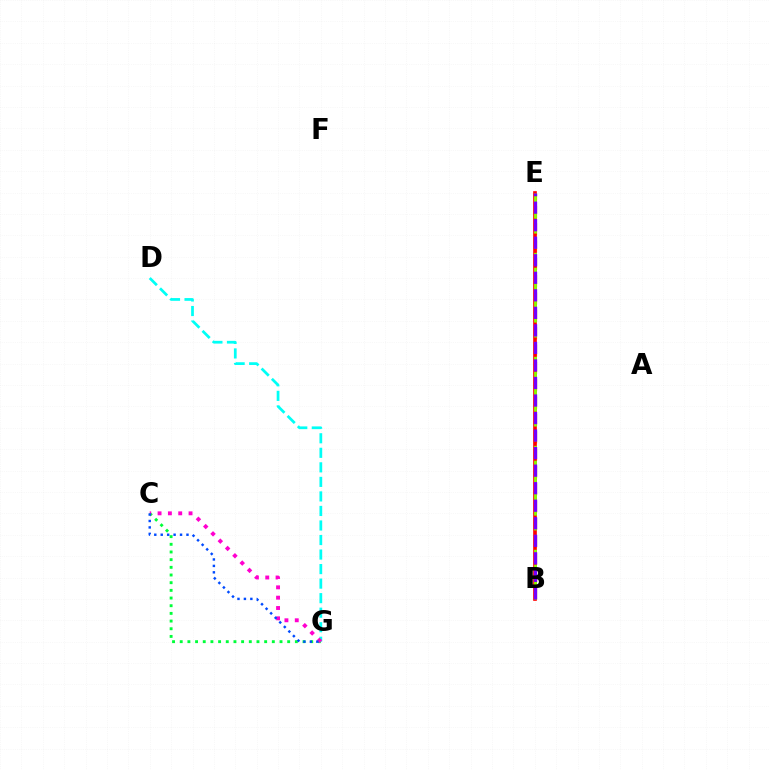{('D', 'G'): [{'color': '#00fff6', 'line_style': 'dashed', 'thickness': 1.97}], ('B', 'E'): [{'color': '#ffbd00', 'line_style': 'dashed', 'thickness': 2.36}, {'color': '#ff0000', 'line_style': 'solid', 'thickness': 2.64}, {'color': '#84ff00', 'line_style': 'dashed', 'thickness': 2.02}, {'color': '#7200ff', 'line_style': 'dashed', 'thickness': 2.38}], ('C', 'G'): [{'color': '#00ff39', 'line_style': 'dotted', 'thickness': 2.09}, {'color': '#ff00cf', 'line_style': 'dotted', 'thickness': 2.81}, {'color': '#004bff', 'line_style': 'dotted', 'thickness': 1.75}]}